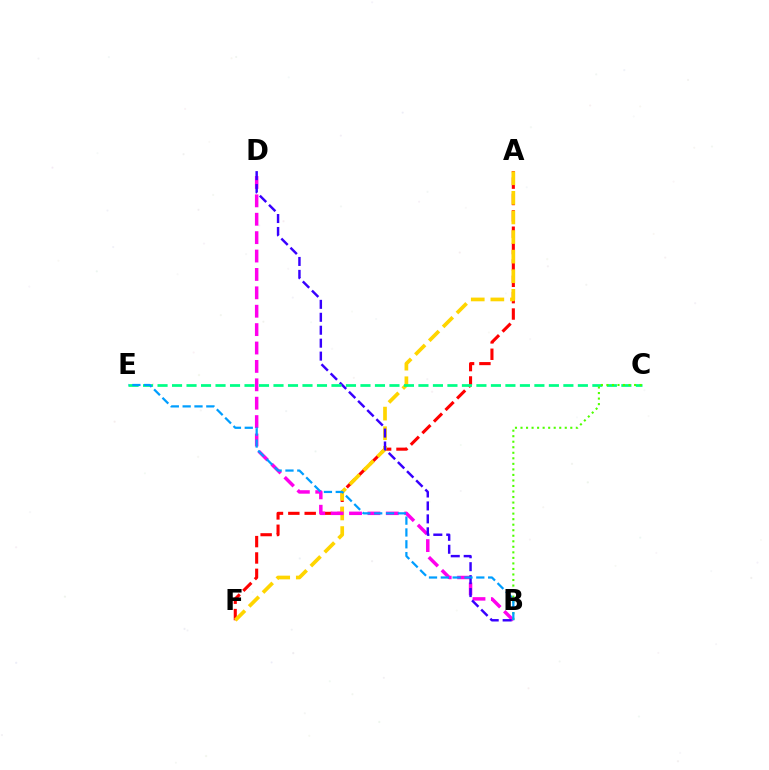{('A', 'F'): [{'color': '#ff0000', 'line_style': 'dashed', 'thickness': 2.22}, {'color': '#ffd500', 'line_style': 'dashed', 'thickness': 2.66}], ('B', 'D'): [{'color': '#ff00ed', 'line_style': 'dashed', 'thickness': 2.5}, {'color': '#3700ff', 'line_style': 'dashed', 'thickness': 1.76}], ('C', 'E'): [{'color': '#00ff86', 'line_style': 'dashed', 'thickness': 1.97}], ('B', 'C'): [{'color': '#4fff00', 'line_style': 'dotted', 'thickness': 1.5}], ('B', 'E'): [{'color': '#009eff', 'line_style': 'dashed', 'thickness': 1.61}]}